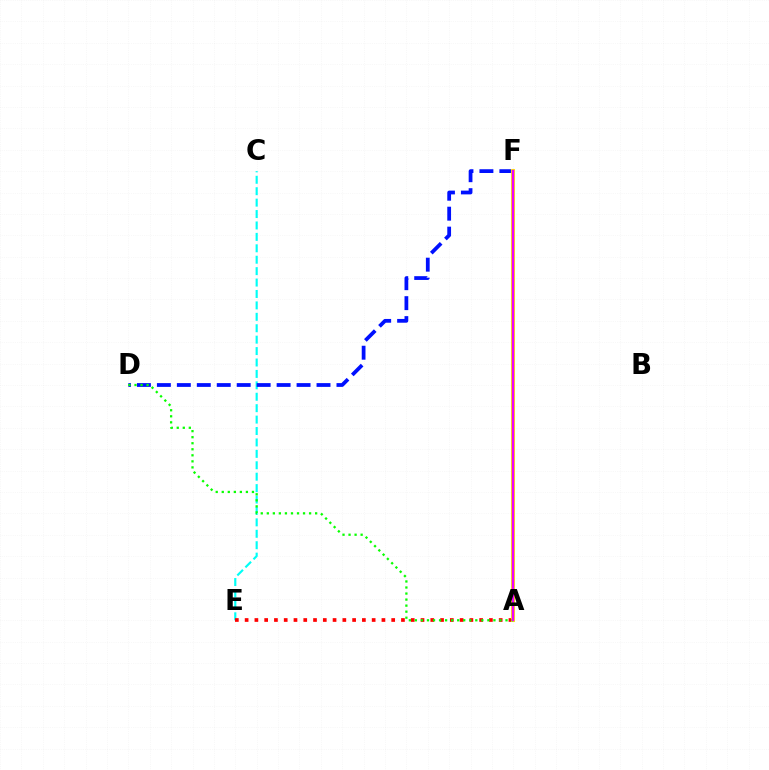{('C', 'E'): [{'color': '#00fff6', 'line_style': 'dashed', 'thickness': 1.55}], ('A', 'E'): [{'color': '#ff0000', 'line_style': 'dotted', 'thickness': 2.66}], ('D', 'F'): [{'color': '#0010ff', 'line_style': 'dashed', 'thickness': 2.71}], ('A', 'F'): [{'color': '#fcf500', 'line_style': 'solid', 'thickness': 2.91}, {'color': '#ee00ff', 'line_style': 'solid', 'thickness': 1.78}], ('A', 'D'): [{'color': '#08ff00', 'line_style': 'dotted', 'thickness': 1.64}]}